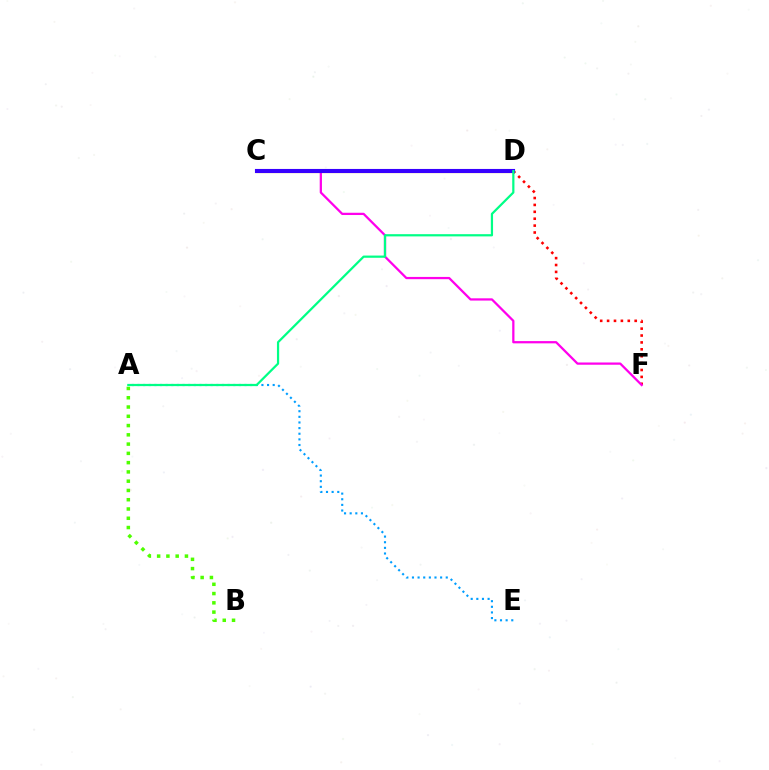{('C', 'D'): [{'color': '#ffd500', 'line_style': 'solid', 'thickness': 2.32}, {'color': '#3700ff', 'line_style': 'solid', 'thickness': 2.95}], ('D', 'F'): [{'color': '#ff0000', 'line_style': 'dotted', 'thickness': 1.87}], ('A', 'E'): [{'color': '#009eff', 'line_style': 'dotted', 'thickness': 1.53}], ('A', 'B'): [{'color': '#4fff00', 'line_style': 'dotted', 'thickness': 2.52}], ('C', 'F'): [{'color': '#ff00ed', 'line_style': 'solid', 'thickness': 1.62}], ('A', 'D'): [{'color': '#00ff86', 'line_style': 'solid', 'thickness': 1.6}]}